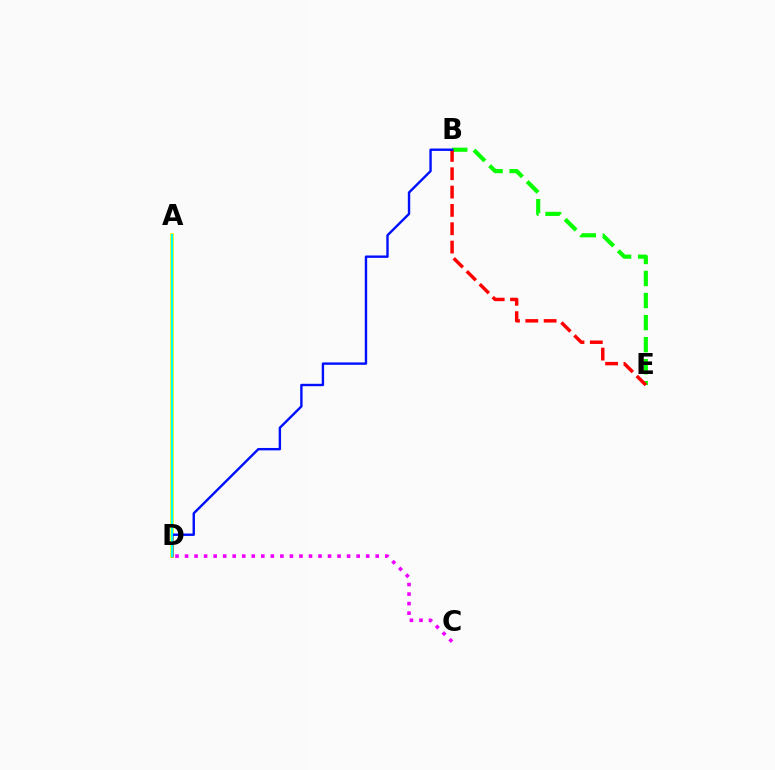{('A', 'D'): [{'color': '#fcf500', 'line_style': 'solid', 'thickness': 2.71}, {'color': '#00fff6', 'line_style': 'solid', 'thickness': 1.53}], ('B', 'E'): [{'color': '#08ff00', 'line_style': 'dashed', 'thickness': 3.0}, {'color': '#ff0000', 'line_style': 'dashed', 'thickness': 2.49}], ('C', 'D'): [{'color': '#ee00ff', 'line_style': 'dotted', 'thickness': 2.59}], ('B', 'D'): [{'color': '#0010ff', 'line_style': 'solid', 'thickness': 1.73}]}